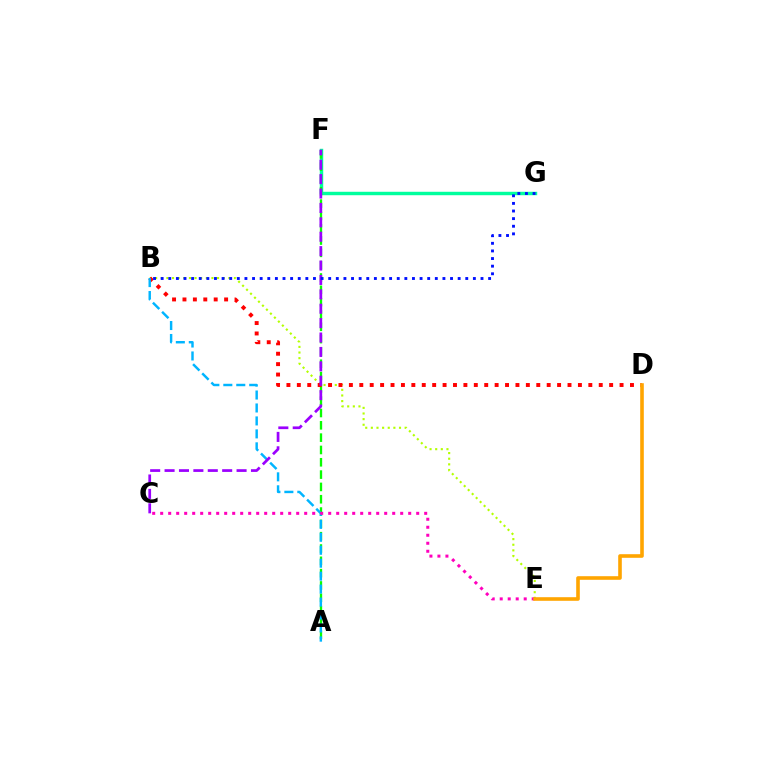{('F', 'G'): [{'color': '#00ff9d', 'line_style': 'solid', 'thickness': 2.47}], ('B', 'E'): [{'color': '#b3ff00', 'line_style': 'dotted', 'thickness': 1.53}], ('A', 'F'): [{'color': '#08ff00', 'line_style': 'dashed', 'thickness': 1.67}], ('B', 'D'): [{'color': '#ff0000', 'line_style': 'dotted', 'thickness': 2.83}], ('A', 'B'): [{'color': '#00b5ff', 'line_style': 'dashed', 'thickness': 1.76}], ('C', 'E'): [{'color': '#ff00bd', 'line_style': 'dotted', 'thickness': 2.17}], ('C', 'F'): [{'color': '#9b00ff', 'line_style': 'dashed', 'thickness': 1.96}], ('B', 'G'): [{'color': '#0010ff', 'line_style': 'dotted', 'thickness': 2.07}], ('D', 'E'): [{'color': '#ffa500', 'line_style': 'solid', 'thickness': 2.6}]}